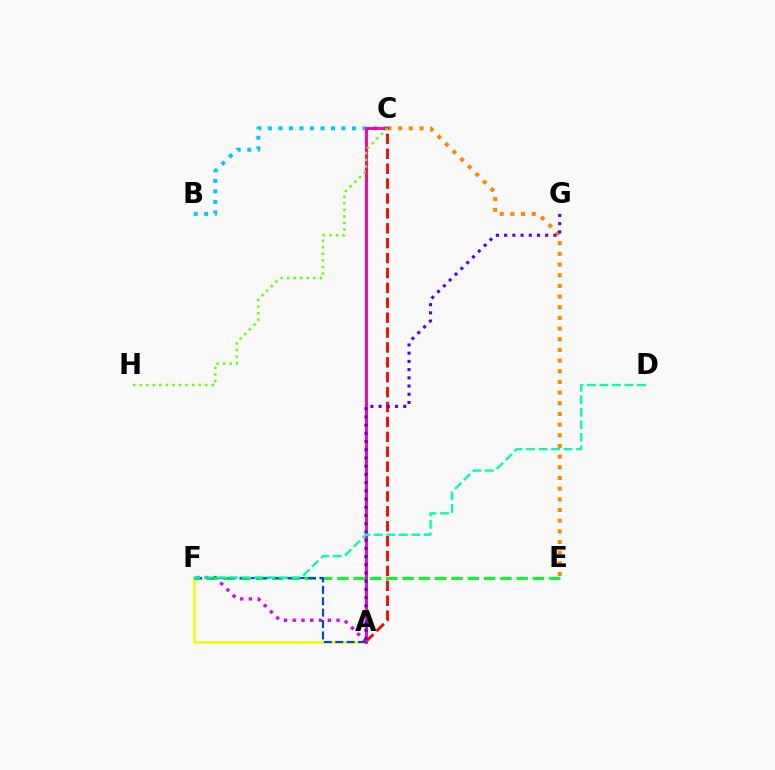{('B', 'C'): [{'color': '#00c7ff', 'line_style': 'dotted', 'thickness': 2.86}], ('A', 'C'): [{'color': '#ff0000', 'line_style': 'dashed', 'thickness': 2.02}, {'color': '#ff00a0', 'line_style': 'solid', 'thickness': 2.09}], ('C', 'E'): [{'color': '#ff8800', 'line_style': 'dotted', 'thickness': 2.9}], ('A', 'F'): [{'color': '#d600ff', 'line_style': 'dotted', 'thickness': 2.38}, {'color': '#eeff00', 'line_style': 'solid', 'thickness': 1.88}, {'color': '#003fff', 'line_style': 'dashed', 'thickness': 1.55}], ('C', 'H'): [{'color': '#66ff00', 'line_style': 'dotted', 'thickness': 1.78}], ('E', 'F'): [{'color': '#00ff27', 'line_style': 'dashed', 'thickness': 2.21}], ('A', 'G'): [{'color': '#4f00ff', 'line_style': 'dotted', 'thickness': 2.23}], ('D', 'F'): [{'color': '#00ffaf', 'line_style': 'dashed', 'thickness': 1.7}]}